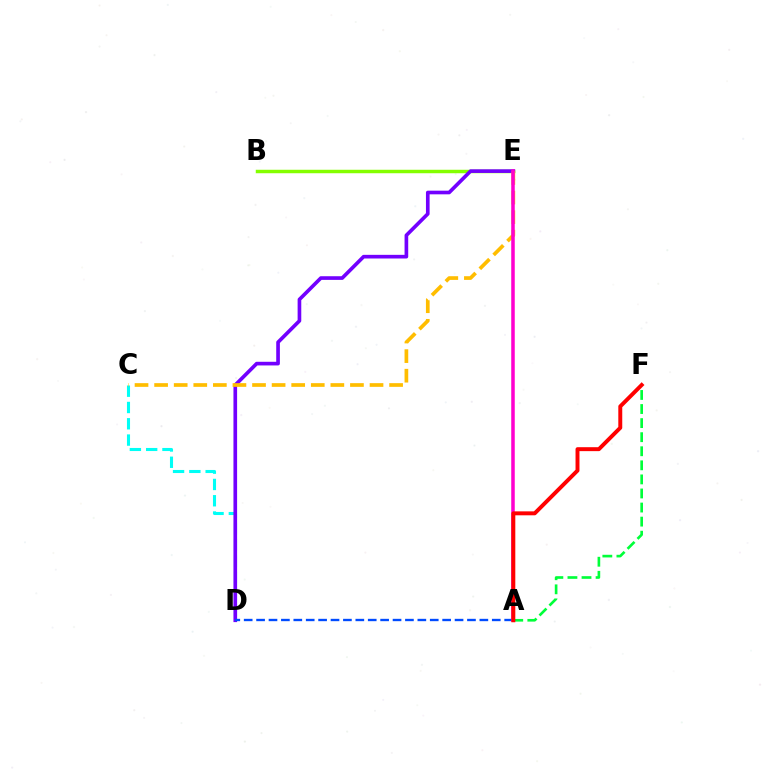{('B', 'E'): [{'color': '#84ff00', 'line_style': 'solid', 'thickness': 2.5}], ('A', 'F'): [{'color': '#00ff39', 'line_style': 'dashed', 'thickness': 1.91}, {'color': '#ff0000', 'line_style': 'solid', 'thickness': 2.84}], ('C', 'D'): [{'color': '#00fff6', 'line_style': 'dashed', 'thickness': 2.21}], ('D', 'E'): [{'color': '#7200ff', 'line_style': 'solid', 'thickness': 2.63}], ('C', 'E'): [{'color': '#ffbd00', 'line_style': 'dashed', 'thickness': 2.66}], ('A', 'D'): [{'color': '#004bff', 'line_style': 'dashed', 'thickness': 1.69}], ('A', 'E'): [{'color': '#ff00cf', 'line_style': 'solid', 'thickness': 2.54}]}